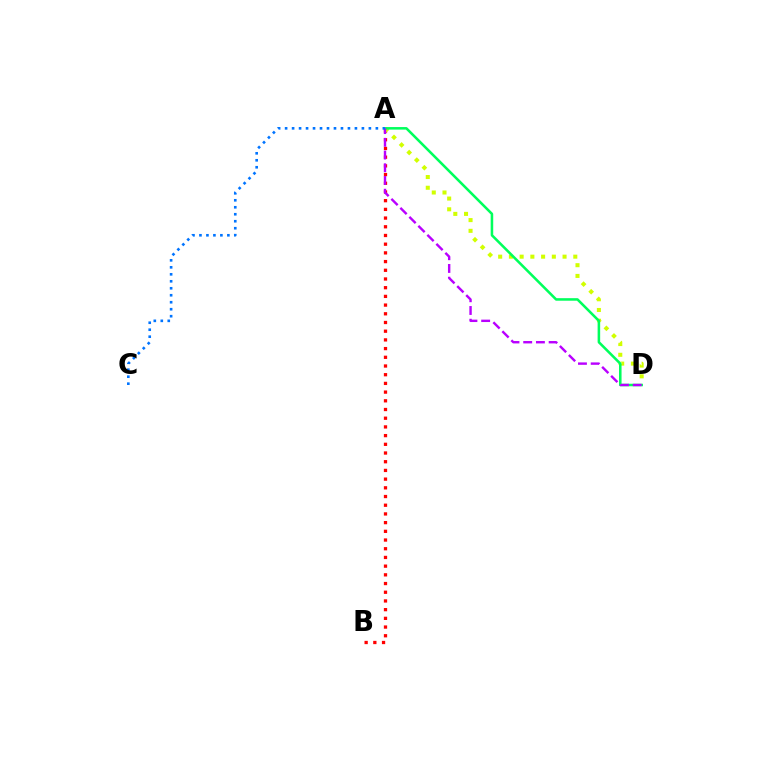{('A', 'B'): [{'color': '#ff0000', 'line_style': 'dotted', 'thickness': 2.36}], ('A', 'D'): [{'color': '#d1ff00', 'line_style': 'dotted', 'thickness': 2.92}, {'color': '#00ff5c', 'line_style': 'solid', 'thickness': 1.83}, {'color': '#b900ff', 'line_style': 'dashed', 'thickness': 1.73}], ('A', 'C'): [{'color': '#0074ff', 'line_style': 'dotted', 'thickness': 1.9}]}